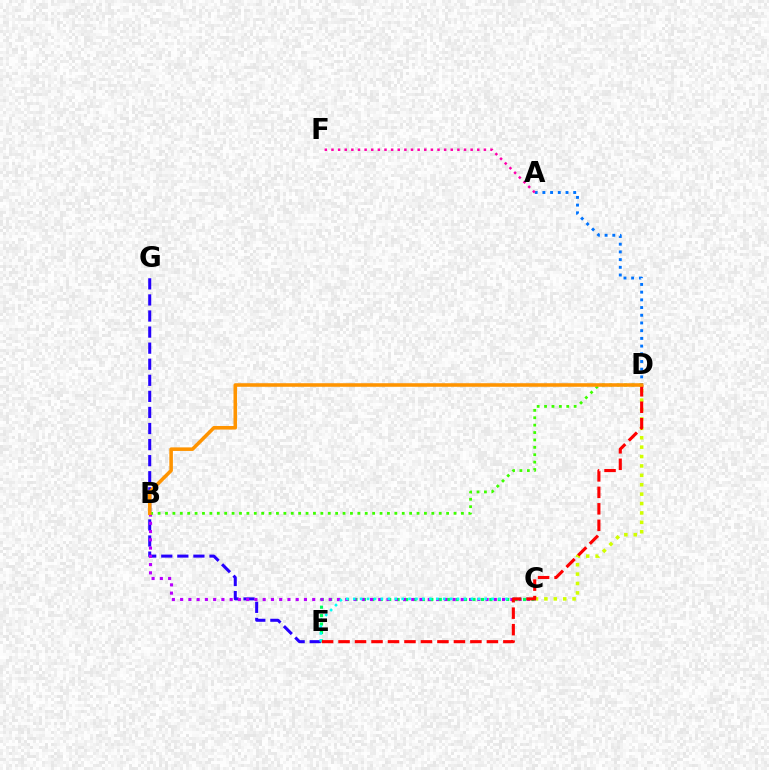{('C', 'E'): [{'color': '#00ff5c', 'line_style': 'dotted', 'thickness': 2.29}, {'color': '#00fff6', 'line_style': 'dotted', 'thickness': 1.88}], ('C', 'D'): [{'color': '#d1ff00', 'line_style': 'dotted', 'thickness': 2.55}], ('A', 'D'): [{'color': '#0074ff', 'line_style': 'dotted', 'thickness': 2.09}], ('E', 'G'): [{'color': '#2500ff', 'line_style': 'dashed', 'thickness': 2.18}], ('B', 'C'): [{'color': '#b900ff', 'line_style': 'dotted', 'thickness': 2.24}], ('D', 'E'): [{'color': '#ff0000', 'line_style': 'dashed', 'thickness': 2.24}], ('B', 'D'): [{'color': '#3dff00', 'line_style': 'dotted', 'thickness': 2.01}, {'color': '#ff9400', 'line_style': 'solid', 'thickness': 2.57}], ('A', 'F'): [{'color': '#ff00ac', 'line_style': 'dotted', 'thickness': 1.8}]}